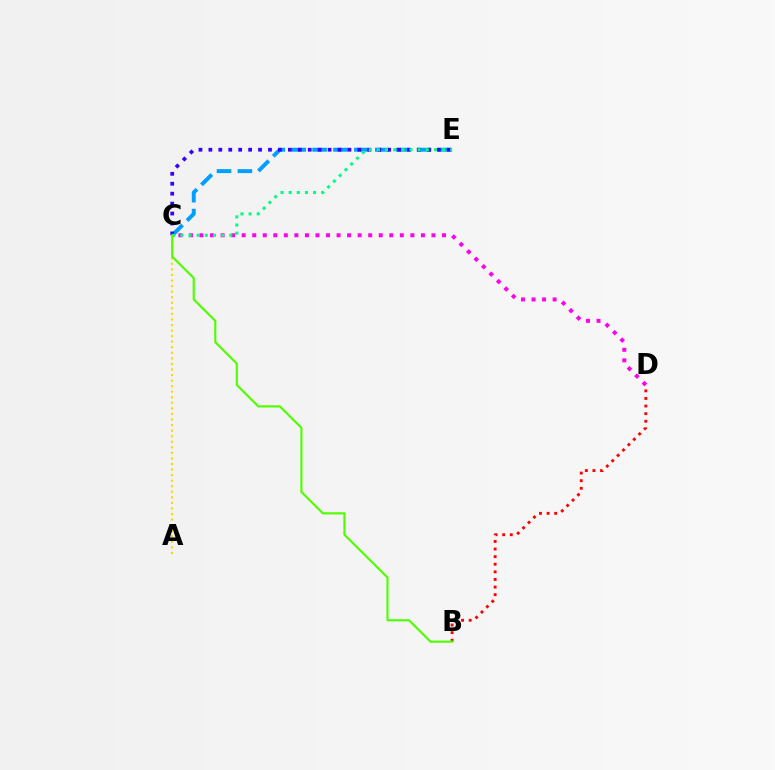{('C', 'E'): [{'color': '#009eff', 'line_style': 'dashed', 'thickness': 2.84}, {'color': '#3700ff', 'line_style': 'dotted', 'thickness': 2.7}, {'color': '#00ff86', 'line_style': 'dotted', 'thickness': 2.21}], ('A', 'C'): [{'color': '#ffd500', 'line_style': 'dotted', 'thickness': 1.51}], ('C', 'D'): [{'color': '#ff00ed', 'line_style': 'dotted', 'thickness': 2.86}], ('B', 'D'): [{'color': '#ff0000', 'line_style': 'dotted', 'thickness': 2.07}], ('B', 'C'): [{'color': '#4fff00', 'line_style': 'solid', 'thickness': 1.55}]}